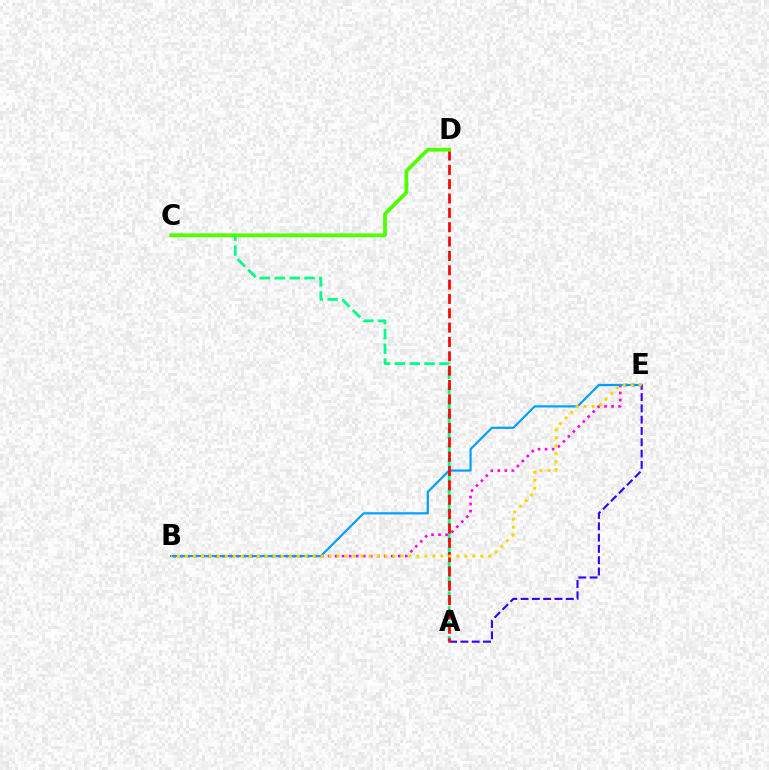{('A', 'C'): [{'color': '#00ff86', 'line_style': 'dashed', 'thickness': 2.02}], ('B', 'E'): [{'color': '#ff00ed', 'line_style': 'dotted', 'thickness': 1.91}, {'color': '#009eff', 'line_style': 'solid', 'thickness': 1.57}, {'color': '#ffd500', 'line_style': 'dotted', 'thickness': 2.17}], ('A', 'E'): [{'color': '#3700ff', 'line_style': 'dashed', 'thickness': 1.54}], ('A', 'D'): [{'color': '#ff0000', 'line_style': 'dashed', 'thickness': 1.95}], ('C', 'D'): [{'color': '#4fff00', 'line_style': 'solid', 'thickness': 2.69}]}